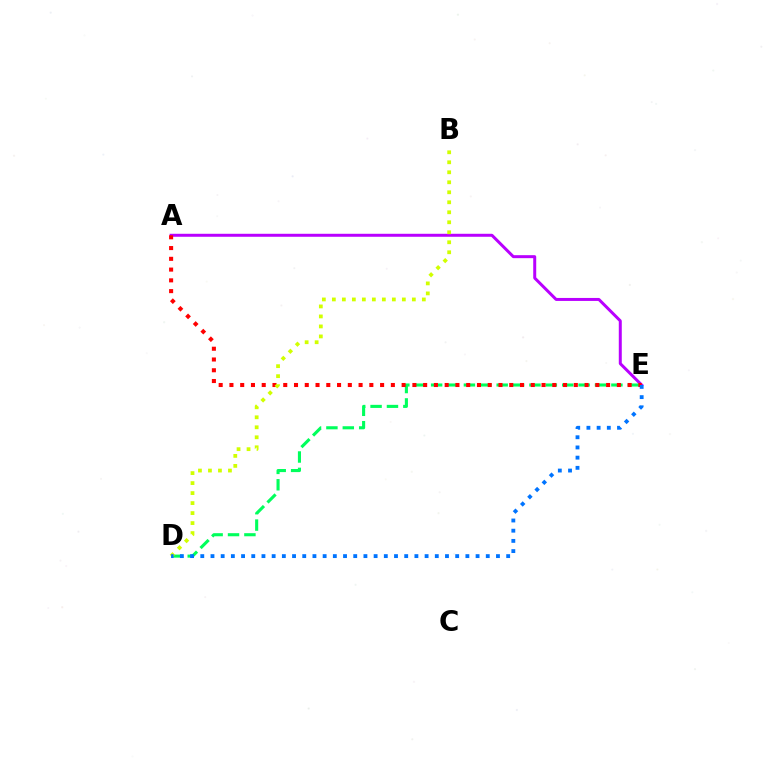{('A', 'E'): [{'color': '#b900ff', 'line_style': 'solid', 'thickness': 2.15}, {'color': '#ff0000', 'line_style': 'dotted', 'thickness': 2.92}], ('D', 'E'): [{'color': '#00ff5c', 'line_style': 'dashed', 'thickness': 2.23}, {'color': '#0074ff', 'line_style': 'dotted', 'thickness': 2.77}], ('B', 'D'): [{'color': '#d1ff00', 'line_style': 'dotted', 'thickness': 2.72}]}